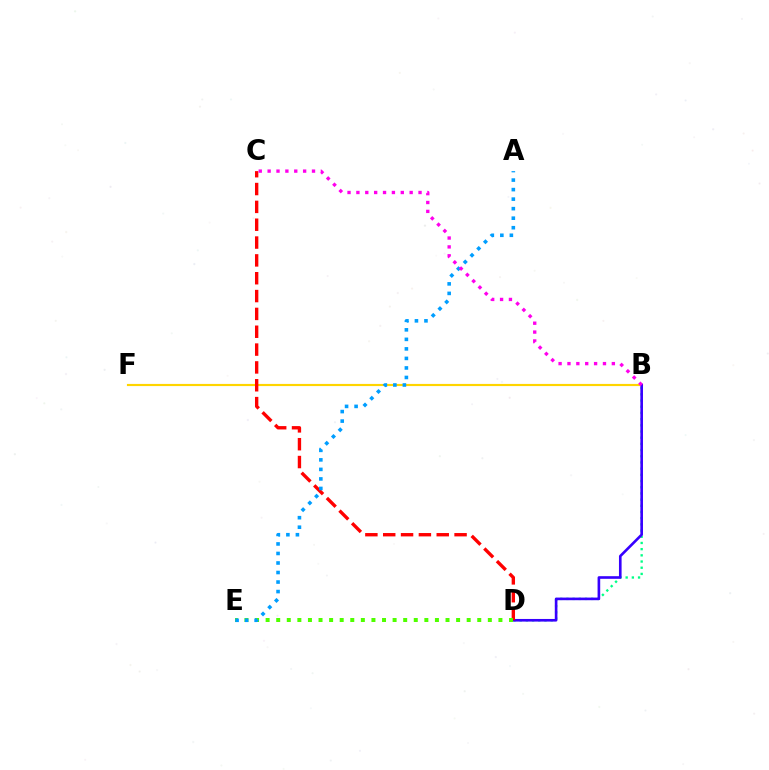{('B', 'D'): [{'color': '#00ff86', 'line_style': 'dotted', 'thickness': 1.68}, {'color': '#3700ff', 'line_style': 'solid', 'thickness': 1.9}], ('B', 'F'): [{'color': '#ffd500', 'line_style': 'solid', 'thickness': 1.55}], ('C', 'D'): [{'color': '#ff0000', 'line_style': 'dashed', 'thickness': 2.42}], ('D', 'E'): [{'color': '#4fff00', 'line_style': 'dotted', 'thickness': 2.88}], ('A', 'E'): [{'color': '#009eff', 'line_style': 'dotted', 'thickness': 2.59}], ('B', 'C'): [{'color': '#ff00ed', 'line_style': 'dotted', 'thickness': 2.41}]}